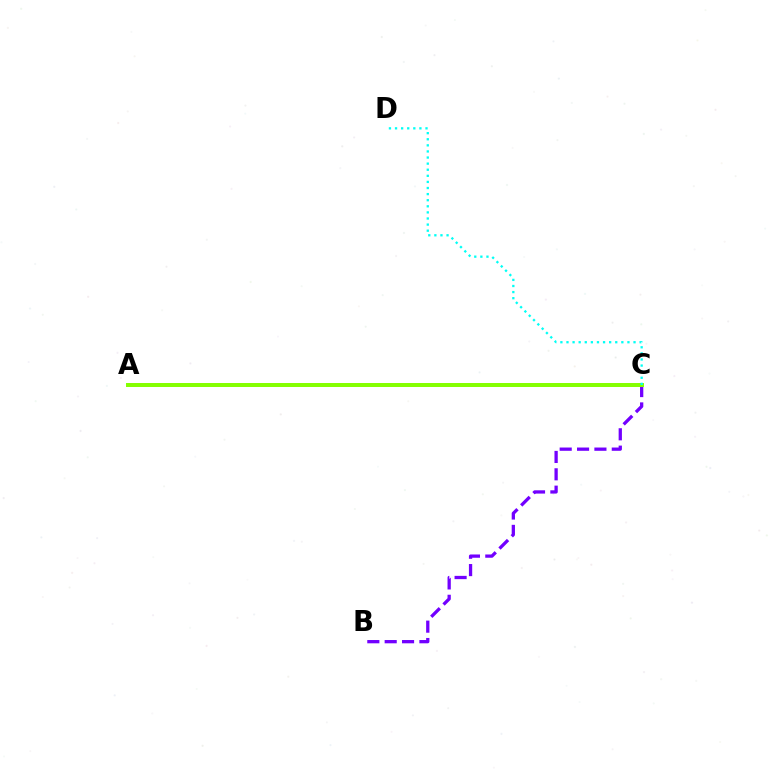{('A', 'C'): [{'color': '#ff0000', 'line_style': 'dashed', 'thickness': 1.65}, {'color': '#84ff00', 'line_style': 'solid', 'thickness': 2.86}], ('B', 'C'): [{'color': '#7200ff', 'line_style': 'dashed', 'thickness': 2.36}], ('C', 'D'): [{'color': '#00fff6', 'line_style': 'dotted', 'thickness': 1.66}]}